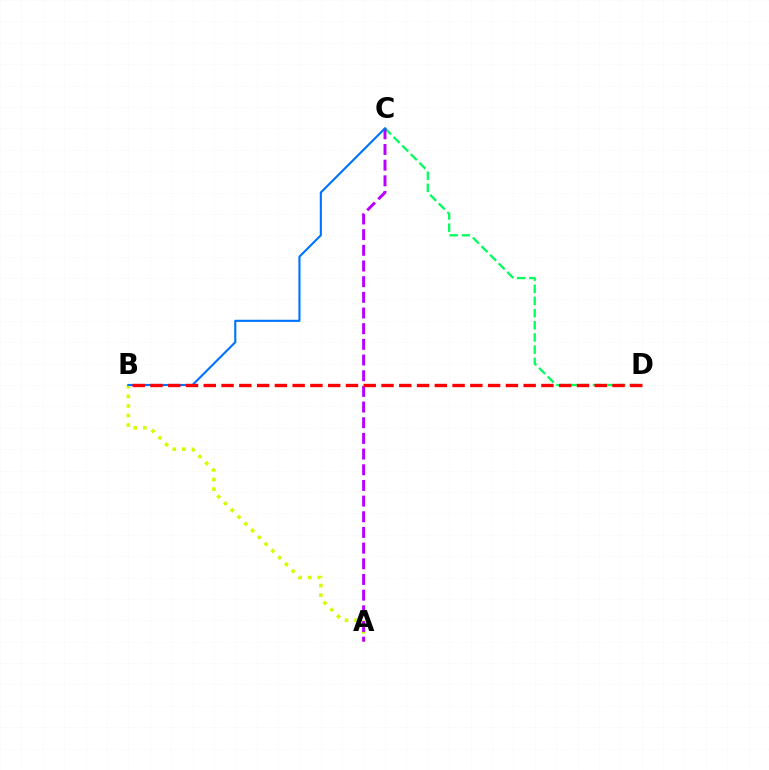{('A', 'B'): [{'color': '#d1ff00', 'line_style': 'dotted', 'thickness': 2.6}], ('C', 'D'): [{'color': '#00ff5c', 'line_style': 'dashed', 'thickness': 1.65}], ('A', 'C'): [{'color': '#b900ff', 'line_style': 'dashed', 'thickness': 2.13}], ('B', 'C'): [{'color': '#0074ff', 'line_style': 'solid', 'thickness': 1.54}], ('B', 'D'): [{'color': '#ff0000', 'line_style': 'dashed', 'thickness': 2.41}]}